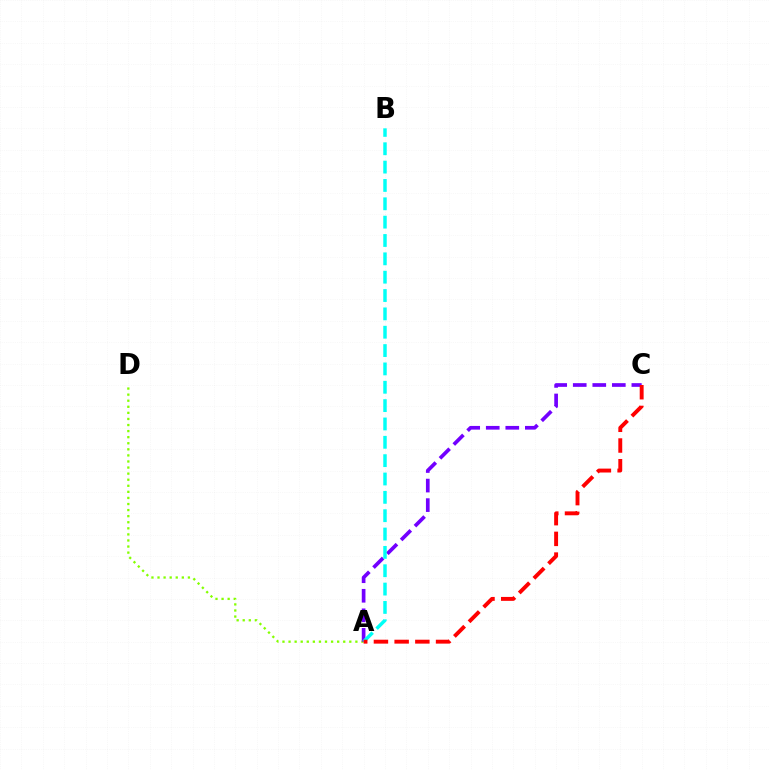{('A', 'D'): [{'color': '#84ff00', 'line_style': 'dotted', 'thickness': 1.65}], ('A', 'C'): [{'color': '#7200ff', 'line_style': 'dashed', 'thickness': 2.65}, {'color': '#ff0000', 'line_style': 'dashed', 'thickness': 2.81}], ('A', 'B'): [{'color': '#00fff6', 'line_style': 'dashed', 'thickness': 2.49}]}